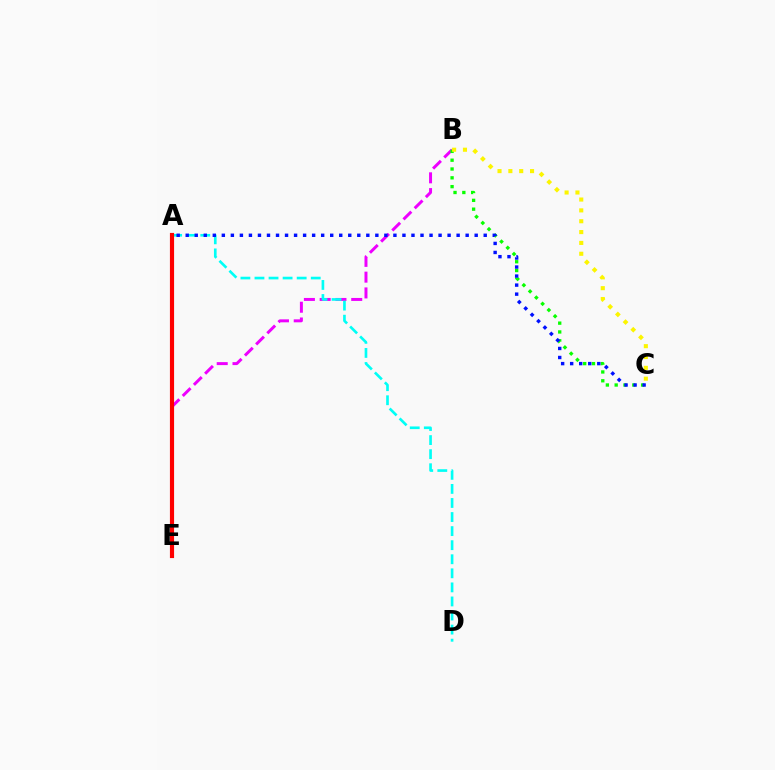{('B', 'E'): [{'color': '#ee00ff', 'line_style': 'dashed', 'thickness': 2.14}], ('A', 'D'): [{'color': '#00fff6', 'line_style': 'dashed', 'thickness': 1.91}], ('B', 'C'): [{'color': '#08ff00', 'line_style': 'dotted', 'thickness': 2.39}, {'color': '#fcf500', 'line_style': 'dotted', 'thickness': 2.95}], ('A', 'C'): [{'color': '#0010ff', 'line_style': 'dotted', 'thickness': 2.45}], ('A', 'E'): [{'color': '#ff0000', 'line_style': 'solid', 'thickness': 2.99}]}